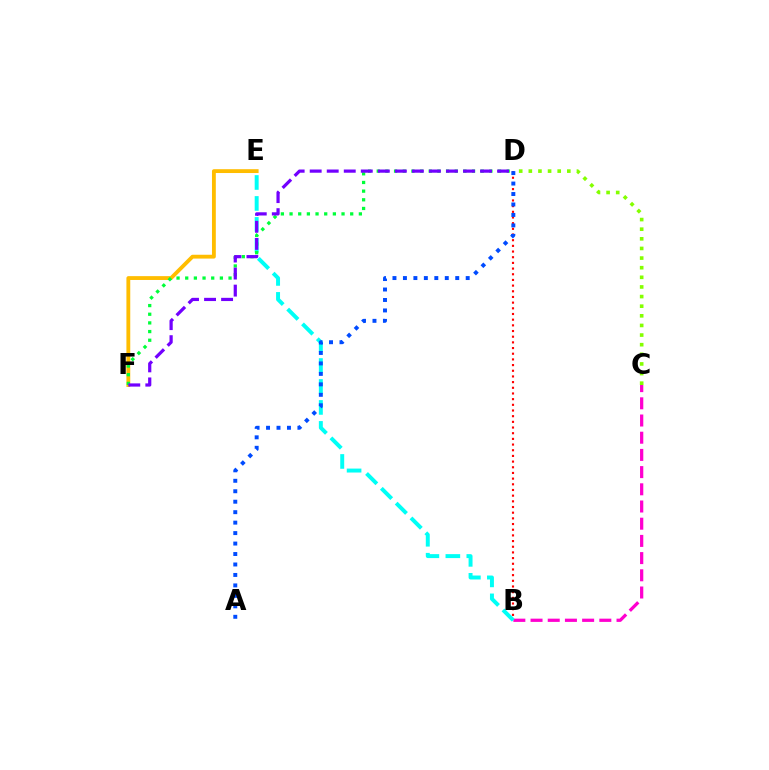{('B', 'D'): [{'color': '#ff0000', 'line_style': 'dotted', 'thickness': 1.54}], ('B', 'C'): [{'color': '#ff00cf', 'line_style': 'dashed', 'thickness': 2.34}], ('E', 'F'): [{'color': '#ffbd00', 'line_style': 'solid', 'thickness': 2.76}], ('B', 'E'): [{'color': '#00fff6', 'line_style': 'dashed', 'thickness': 2.85}], ('D', 'F'): [{'color': '#00ff39', 'line_style': 'dotted', 'thickness': 2.35}, {'color': '#7200ff', 'line_style': 'dashed', 'thickness': 2.31}], ('A', 'D'): [{'color': '#004bff', 'line_style': 'dotted', 'thickness': 2.84}], ('C', 'D'): [{'color': '#84ff00', 'line_style': 'dotted', 'thickness': 2.61}]}